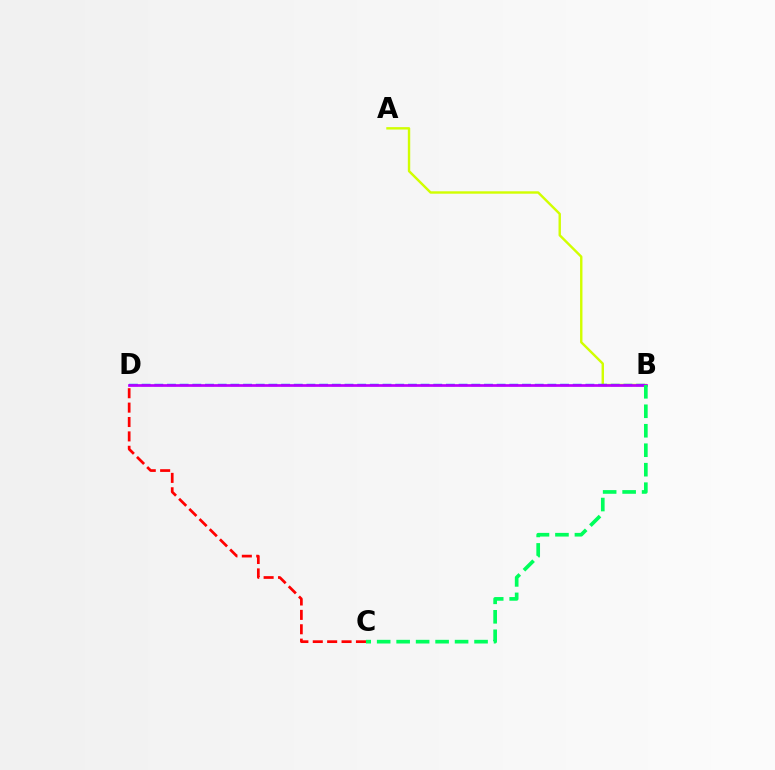{('C', 'D'): [{'color': '#ff0000', 'line_style': 'dashed', 'thickness': 1.96}], ('A', 'B'): [{'color': '#d1ff00', 'line_style': 'solid', 'thickness': 1.73}], ('B', 'D'): [{'color': '#0074ff', 'line_style': 'dashed', 'thickness': 1.72}, {'color': '#b900ff', 'line_style': 'solid', 'thickness': 1.95}], ('B', 'C'): [{'color': '#00ff5c', 'line_style': 'dashed', 'thickness': 2.65}]}